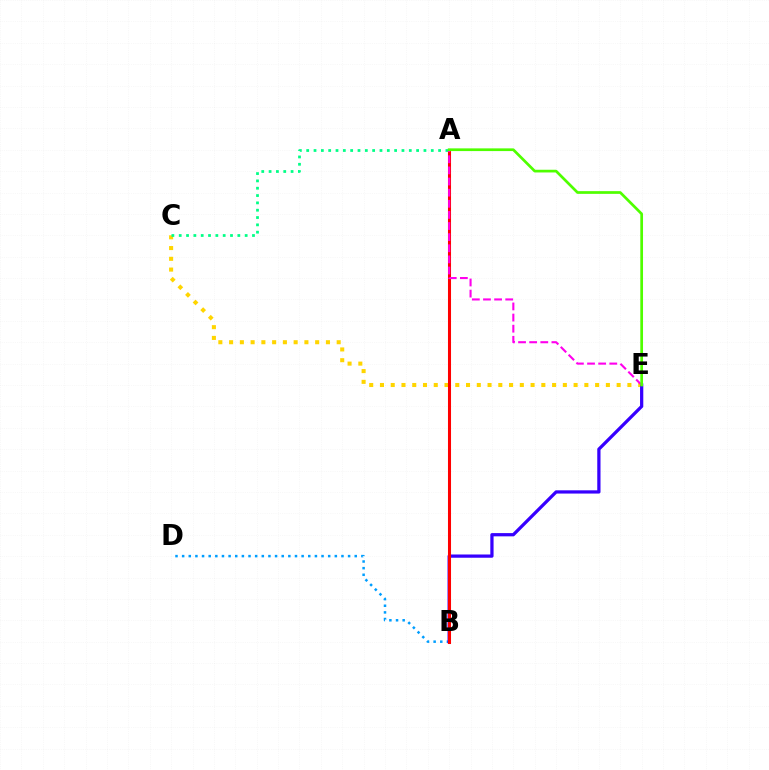{('B', 'D'): [{'color': '#009eff', 'line_style': 'dotted', 'thickness': 1.8}], ('C', 'E'): [{'color': '#ffd500', 'line_style': 'dotted', 'thickness': 2.92}], ('A', 'C'): [{'color': '#00ff86', 'line_style': 'dotted', 'thickness': 1.99}], ('B', 'E'): [{'color': '#3700ff', 'line_style': 'solid', 'thickness': 2.34}], ('A', 'B'): [{'color': '#ff0000', 'line_style': 'solid', 'thickness': 2.2}], ('A', 'E'): [{'color': '#ff00ed', 'line_style': 'dashed', 'thickness': 1.51}, {'color': '#4fff00', 'line_style': 'solid', 'thickness': 1.95}]}